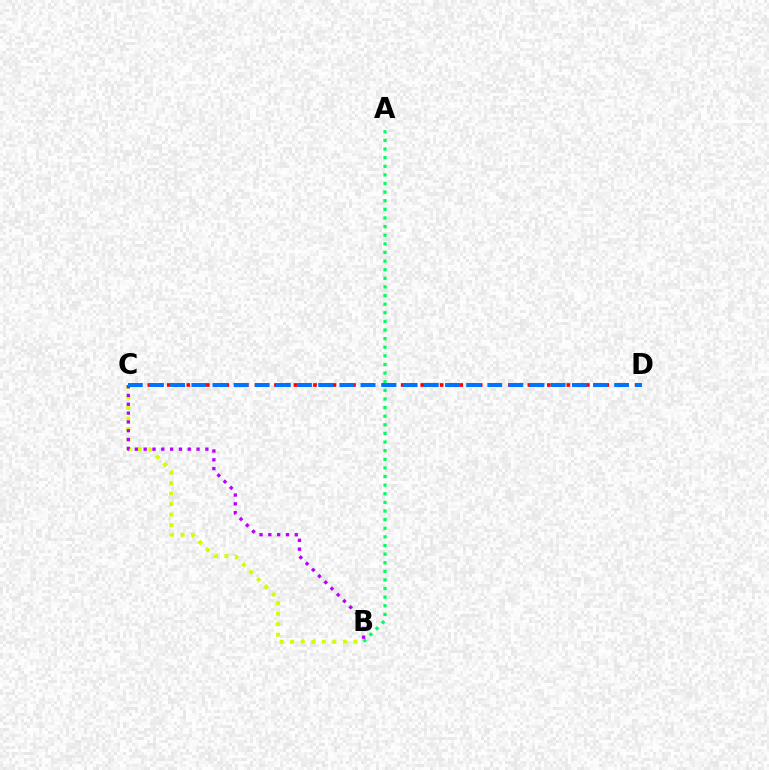{('A', 'B'): [{'color': '#00ff5c', 'line_style': 'dotted', 'thickness': 2.34}], ('B', 'C'): [{'color': '#d1ff00', 'line_style': 'dotted', 'thickness': 2.86}, {'color': '#b900ff', 'line_style': 'dotted', 'thickness': 2.4}], ('C', 'D'): [{'color': '#ff0000', 'line_style': 'dotted', 'thickness': 2.65}, {'color': '#0074ff', 'line_style': 'dashed', 'thickness': 2.87}]}